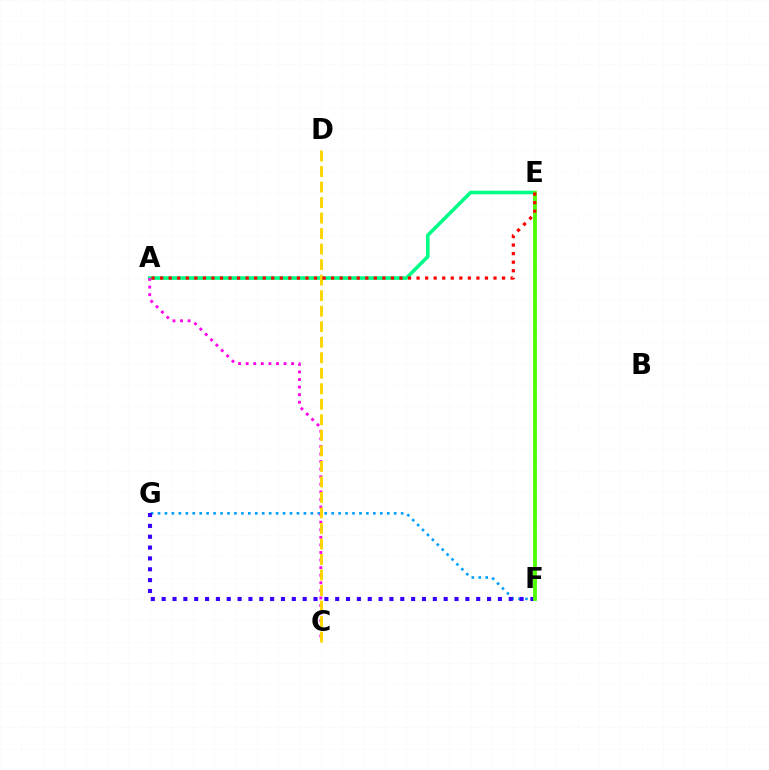{('A', 'E'): [{'color': '#00ff86', 'line_style': 'solid', 'thickness': 2.57}, {'color': '#ff0000', 'line_style': 'dotted', 'thickness': 2.32}], ('F', 'G'): [{'color': '#009eff', 'line_style': 'dotted', 'thickness': 1.89}, {'color': '#3700ff', 'line_style': 'dotted', 'thickness': 2.95}], ('A', 'C'): [{'color': '#ff00ed', 'line_style': 'dotted', 'thickness': 2.06}], ('C', 'D'): [{'color': '#ffd500', 'line_style': 'dashed', 'thickness': 2.11}], ('E', 'F'): [{'color': '#4fff00', 'line_style': 'solid', 'thickness': 2.77}]}